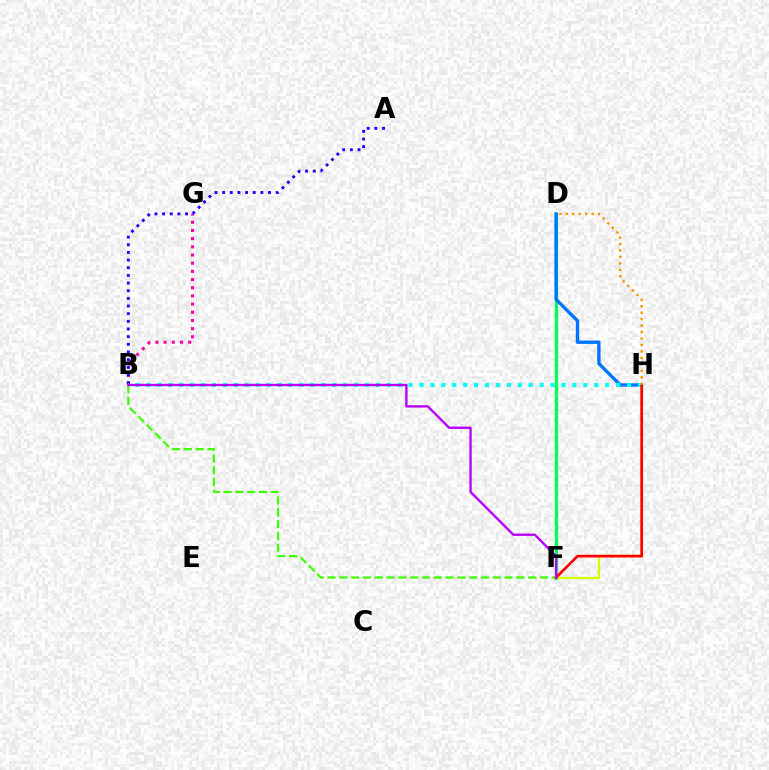{('D', 'F'): [{'color': '#00ff5c', 'line_style': 'solid', 'thickness': 2.35}], ('D', 'H'): [{'color': '#0074ff', 'line_style': 'solid', 'thickness': 2.41}, {'color': '#ff9400', 'line_style': 'dotted', 'thickness': 1.76}], ('B', 'G'): [{'color': '#ff00ac', 'line_style': 'dotted', 'thickness': 2.22}], ('B', 'F'): [{'color': '#3dff00', 'line_style': 'dashed', 'thickness': 1.6}, {'color': '#b900ff', 'line_style': 'solid', 'thickness': 1.69}], ('F', 'H'): [{'color': '#d1ff00', 'line_style': 'solid', 'thickness': 1.65}, {'color': '#ff0000', 'line_style': 'solid', 'thickness': 1.94}], ('A', 'B'): [{'color': '#2500ff', 'line_style': 'dotted', 'thickness': 2.08}], ('B', 'H'): [{'color': '#00fff6', 'line_style': 'dotted', 'thickness': 2.97}]}